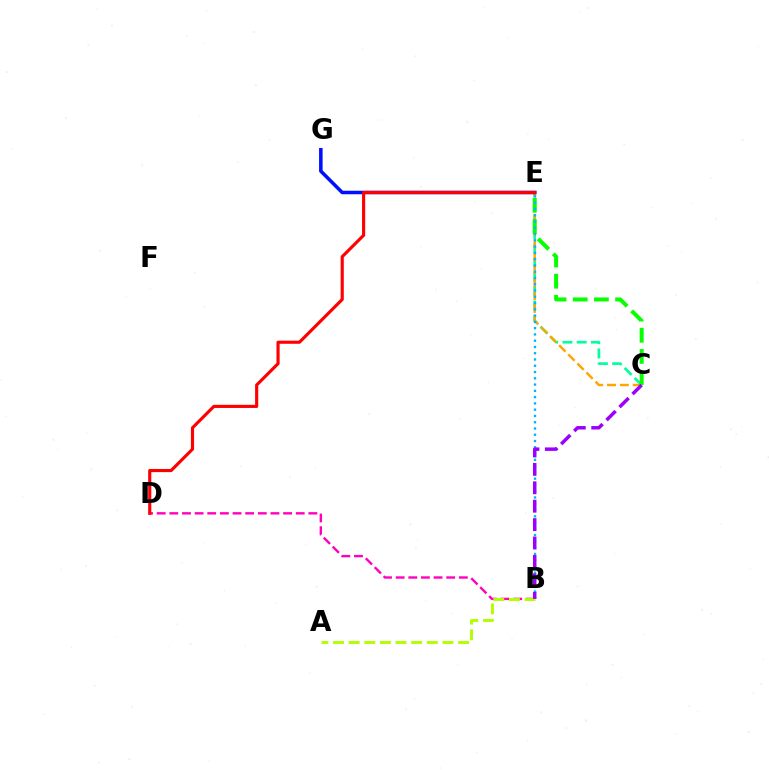{('C', 'E'): [{'color': '#00ff9d', 'line_style': 'dashed', 'thickness': 1.93}, {'color': '#ffa500', 'line_style': 'dashed', 'thickness': 1.75}, {'color': '#08ff00', 'line_style': 'dashed', 'thickness': 2.88}], ('E', 'G'): [{'color': '#0010ff', 'line_style': 'solid', 'thickness': 2.54}], ('B', 'D'): [{'color': '#ff00bd', 'line_style': 'dashed', 'thickness': 1.72}], ('D', 'E'): [{'color': '#ff0000', 'line_style': 'solid', 'thickness': 2.26}], ('B', 'E'): [{'color': '#00b5ff', 'line_style': 'dotted', 'thickness': 1.7}], ('A', 'B'): [{'color': '#b3ff00', 'line_style': 'dashed', 'thickness': 2.12}], ('B', 'C'): [{'color': '#9b00ff', 'line_style': 'dashed', 'thickness': 2.5}]}